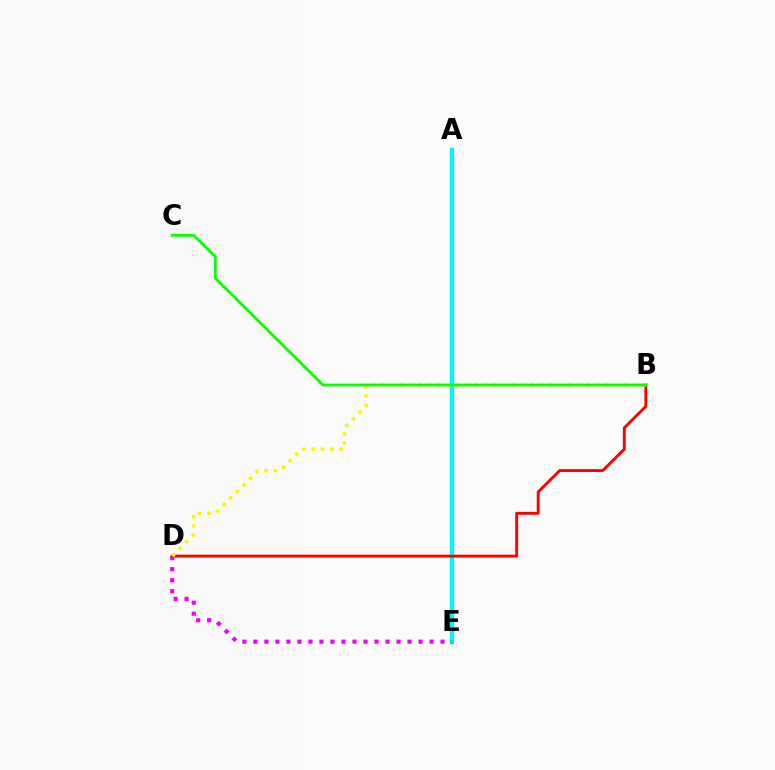{('A', 'E'): [{'color': '#0010ff', 'line_style': 'solid', 'thickness': 2.97}, {'color': '#00fff6', 'line_style': 'solid', 'thickness': 2.78}], ('D', 'E'): [{'color': '#ee00ff', 'line_style': 'dotted', 'thickness': 2.99}], ('B', 'D'): [{'color': '#ff0000', 'line_style': 'solid', 'thickness': 2.09}, {'color': '#fcf500', 'line_style': 'dotted', 'thickness': 2.53}], ('B', 'C'): [{'color': '#08ff00', 'line_style': 'solid', 'thickness': 2.0}]}